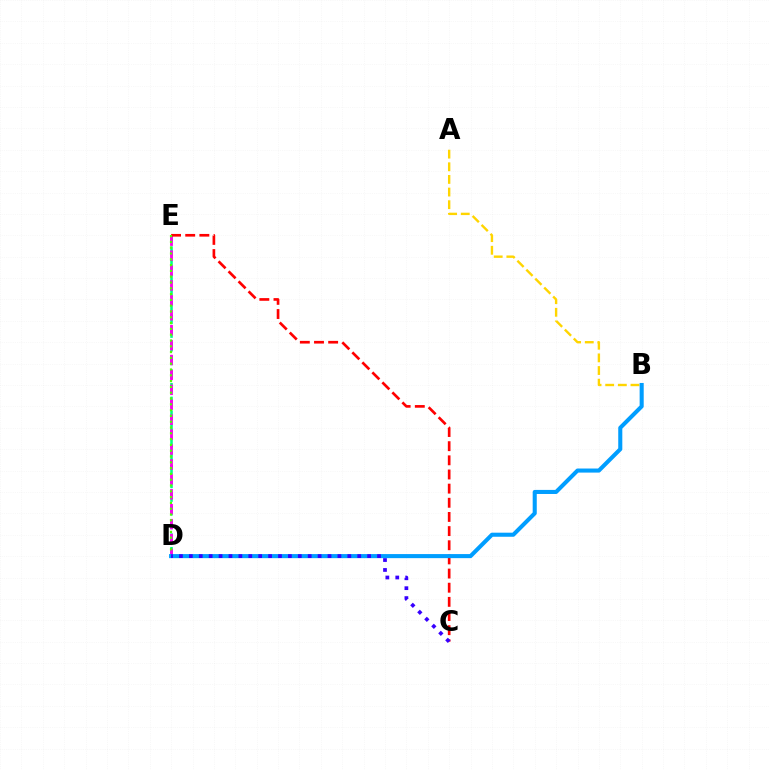{('D', 'E'): [{'color': '#00ff86', 'line_style': 'dashed', 'thickness': 1.86}, {'color': '#ff00ed', 'line_style': 'dashed', 'thickness': 2.03}, {'color': '#4fff00', 'line_style': 'dotted', 'thickness': 1.58}], ('A', 'B'): [{'color': '#ffd500', 'line_style': 'dashed', 'thickness': 1.72}], ('C', 'E'): [{'color': '#ff0000', 'line_style': 'dashed', 'thickness': 1.92}], ('B', 'D'): [{'color': '#009eff', 'line_style': 'solid', 'thickness': 2.93}], ('C', 'D'): [{'color': '#3700ff', 'line_style': 'dotted', 'thickness': 2.69}]}